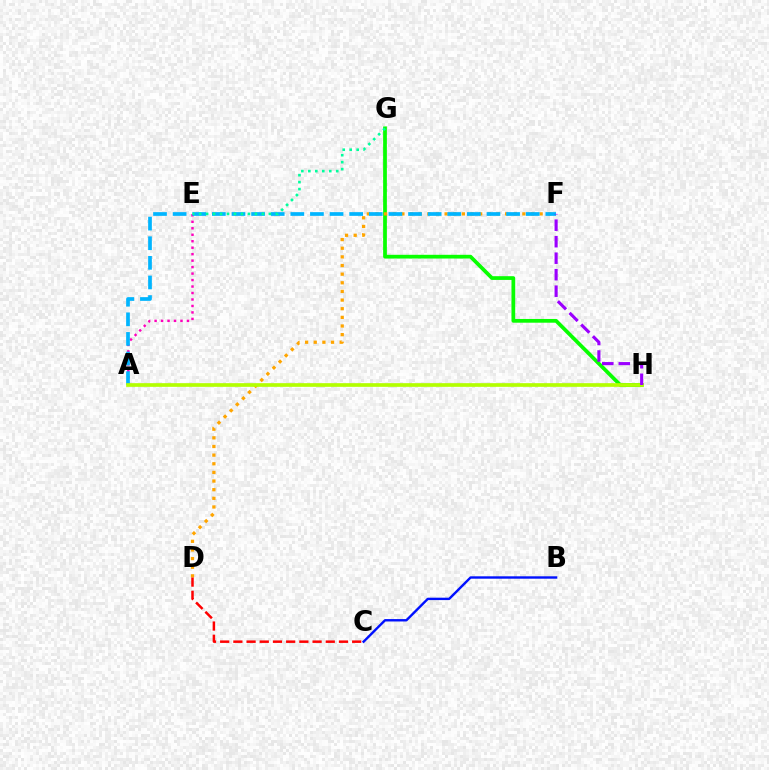{('A', 'E'): [{'color': '#ff00bd', 'line_style': 'dotted', 'thickness': 1.76}], ('G', 'H'): [{'color': '#08ff00', 'line_style': 'solid', 'thickness': 2.69}], ('D', 'F'): [{'color': '#ffa500', 'line_style': 'dotted', 'thickness': 2.35}], ('A', 'F'): [{'color': '#00b5ff', 'line_style': 'dashed', 'thickness': 2.66}], ('A', 'H'): [{'color': '#b3ff00', 'line_style': 'solid', 'thickness': 2.64}], ('E', 'G'): [{'color': '#00ff9d', 'line_style': 'dotted', 'thickness': 1.89}], ('B', 'C'): [{'color': '#0010ff', 'line_style': 'solid', 'thickness': 1.72}], ('C', 'D'): [{'color': '#ff0000', 'line_style': 'dashed', 'thickness': 1.79}], ('F', 'H'): [{'color': '#9b00ff', 'line_style': 'dashed', 'thickness': 2.24}]}